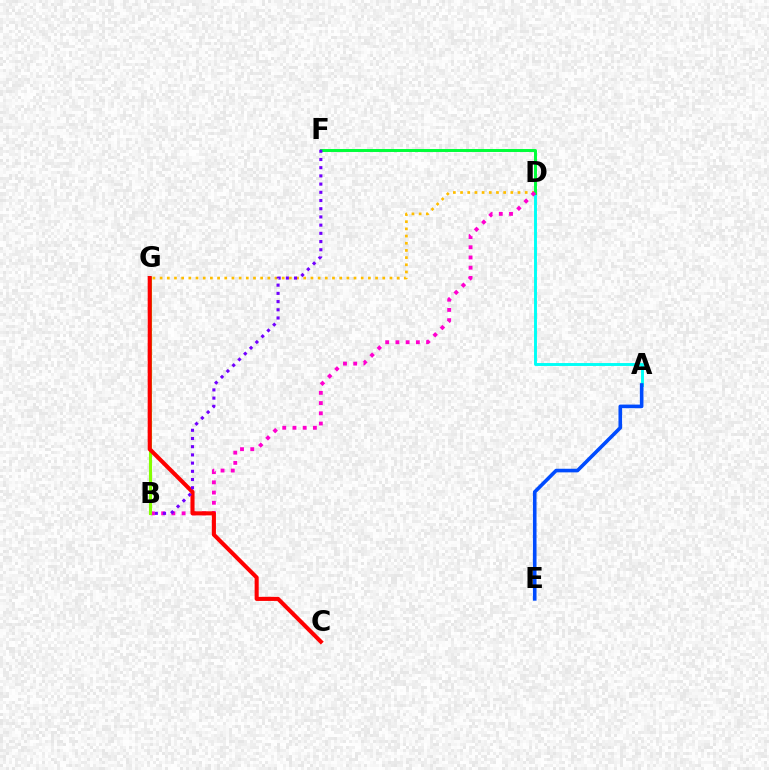{('A', 'D'): [{'color': '#00fff6', 'line_style': 'solid', 'thickness': 2.1}], ('D', 'G'): [{'color': '#ffbd00', 'line_style': 'dotted', 'thickness': 1.95}], ('A', 'E'): [{'color': '#004bff', 'line_style': 'solid', 'thickness': 2.6}], ('D', 'F'): [{'color': '#00ff39', 'line_style': 'solid', 'thickness': 2.13}], ('B', 'D'): [{'color': '#ff00cf', 'line_style': 'dotted', 'thickness': 2.78}], ('B', 'G'): [{'color': '#84ff00', 'line_style': 'solid', 'thickness': 2.22}], ('C', 'G'): [{'color': '#ff0000', 'line_style': 'solid', 'thickness': 2.94}], ('B', 'F'): [{'color': '#7200ff', 'line_style': 'dotted', 'thickness': 2.23}]}